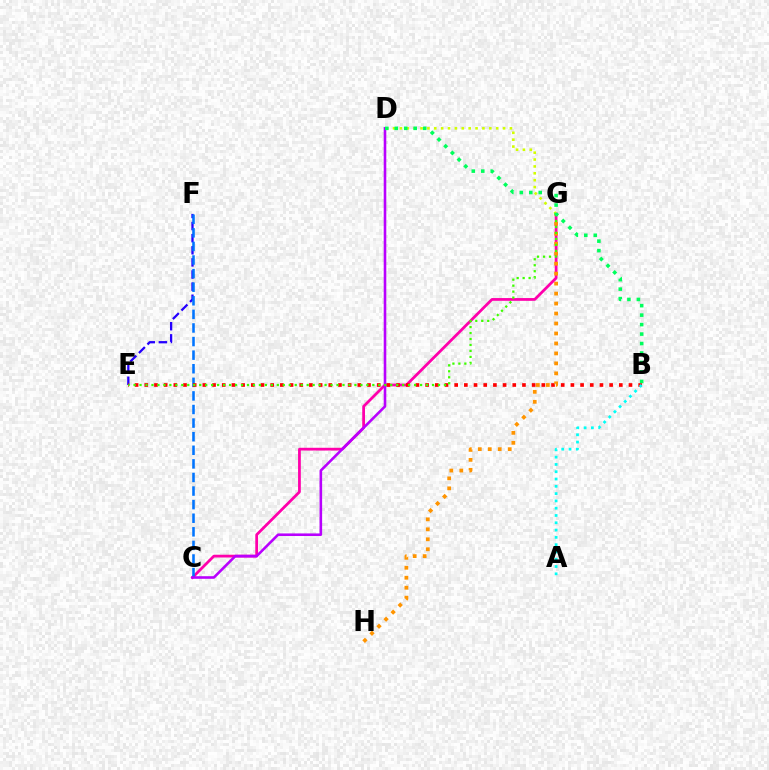{('E', 'F'): [{'color': '#2500ff', 'line_style': 'dashed', 'thickness': 1.65}], ('C', 'G'): [{'color': '#ff00ac', 'line_style': 'solid', 'thickness': 1.99}], ('C', 'F'): [{'color': '#0074ff', 'line_style': 'dashed', 'thickness': 1.85}], ('B', 'E'): [{'color': '#ff0000', 'line_style': 'dotted', 'thickness': 2.63}], ('G', 'H'): [{'color': '#ff9400', 'line_style': 'dotted', 'thickness': 2.71}], ('D', 'G'): [{'color': '#d1ff00', 'line_style': 'dotted', 'thickness': 1.87}], ('C', 'D'): [{'color': '#b900ff', 'line_style': 'solid', 'thickness': 1.87}], ('E', 'G'): [{'color': '#3dff00', 'line_style': 'dotted', 'thickness': 1.62}], ('A', 'B'): [{'color': '#00fff6', 'line_style': 'dotted', 'thickness': 1.98}], ('B', 'D'): [{'color': '#00ff5c', 'line_style': 'dotted', 'thickness': 2.57}]}